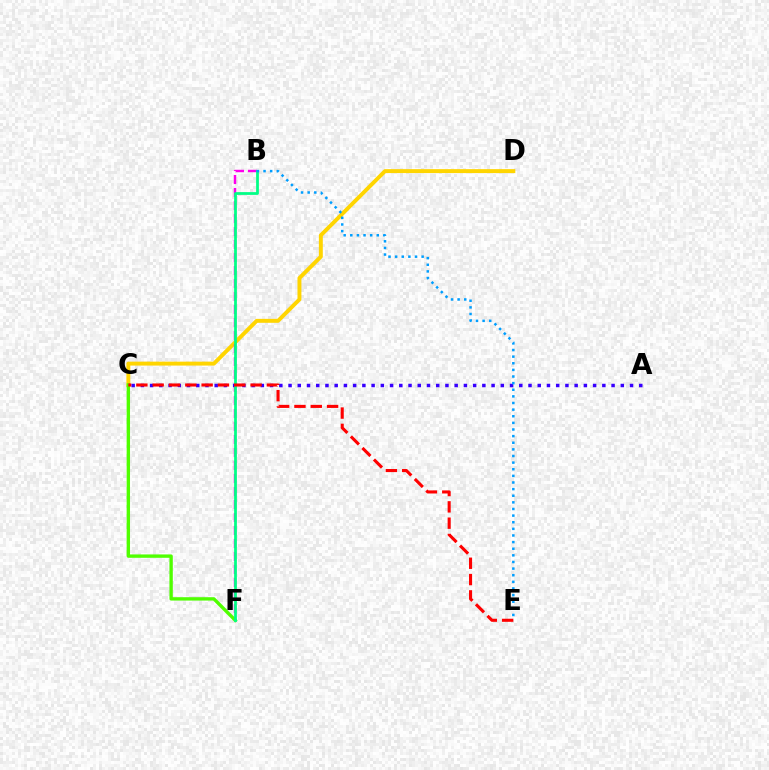{('C', 'D'): [{'color': '#ffd500', 'line_style': 'solid', 'thickness': 2.83}], ('B', 'F'): [{'color': '#ff00ed', 'line_style': 'dashed', 'thickness': 1.77}, {'color': '#00ff86', 'line_style': 'solid', 'thickness': 1.98}], ('C', 'F'): [{'color': '#4fff00', 'line_style': 'solid', 'thickness': 2.42}], ('A', 'C'): [{'color': '#3700ff', 'line_style': 'dotted', 'thickness': 2.51}], ('C', 'E'): [{'color': '#ff0000', 'line_style': 'dashed', 'thickness': 2.22}], ('B', 'E'): [{'color': '#009eff', 'line_style': 'dotted', 'thickness': 1.8}]}